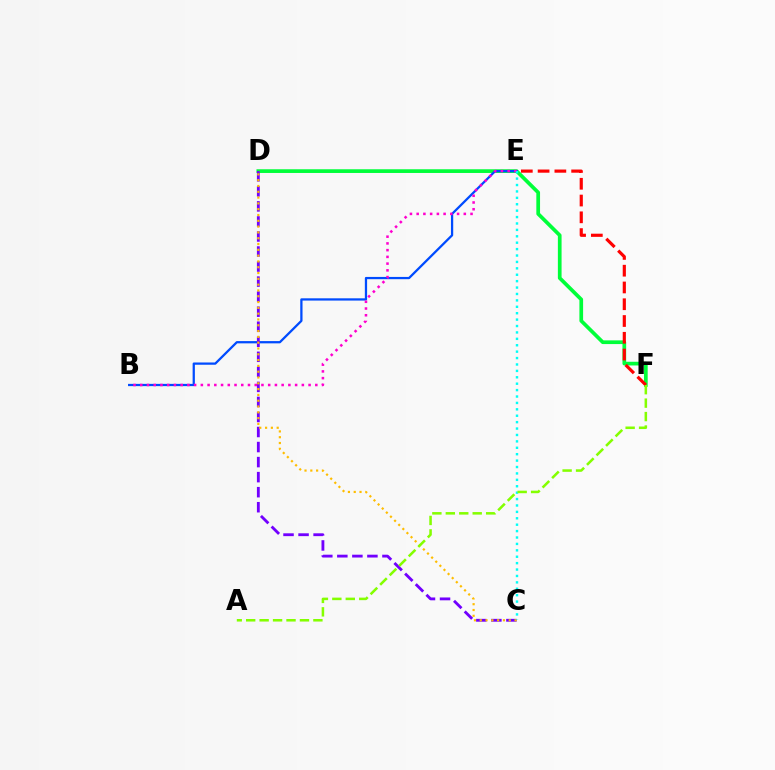{('D', 'F'): [{'color': '#00ff39', 'line_style': 'solid', 'thickness': 2.67}], ('B', 'E'): [{'color': '#004bff', 'line_style': 'solid', 'thickness': 1.63}, {'color': '#ff00cf', 'line_style': 'dotted', 'thickness': 1.83}], ('E', 'F'): [{'color': '#ff0000', 'line_style': 'dashed', 'thickness': 2.28}], ('C', 'D'): [{'color': '#7200ff', 'line_style': 'dashed', 'thickness': 2.04}, {'color': '#ffbd00', 'line_style': 'dotted', 'thickness': 1.58}], ('C', 'E'): [{'color': '#00fff6', 'line_style': 'dotted', 'thickness': 1.74}], ('A', 'F'): [{'color': '#84ff00', 'line_style': 'dashed', 'thickness': 1.83}]}